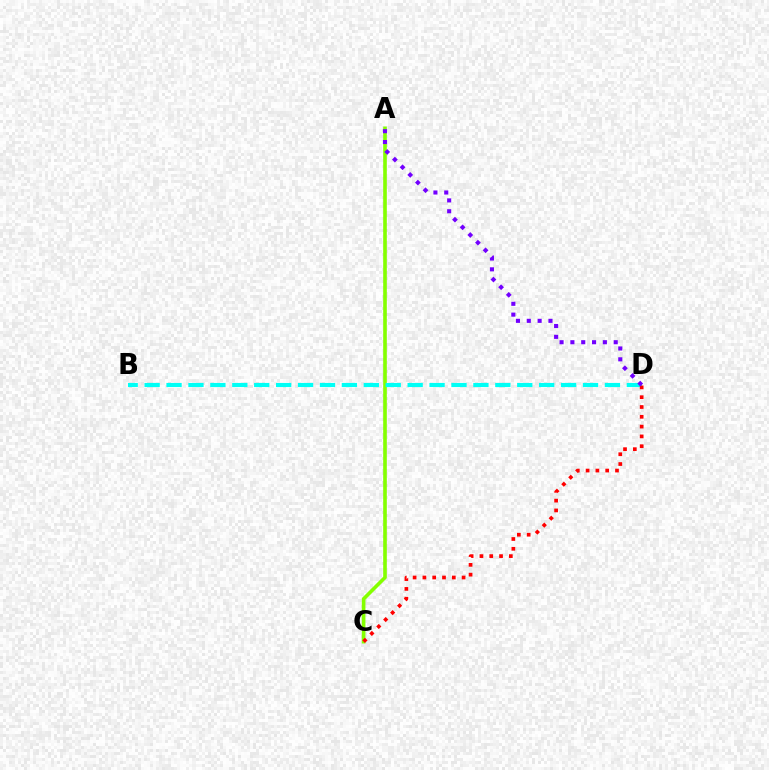{('A', 'C'): [{'color': '#84ff00', 'line_style': 'solid', 'thickness': 2.61}], ('B', 'D'): [{'color': '#00fff6', 'line_style': 'dashed', 'thickness': 2.98}], ('C', 'D'): [{'color': '#ff0000', 'line_style': 'dotted', 'thickness': 2.66}], ('A', 'D'): [{'color': '#7200ff', 'line_style': 'dotted', 'thickness': 2.94}]}